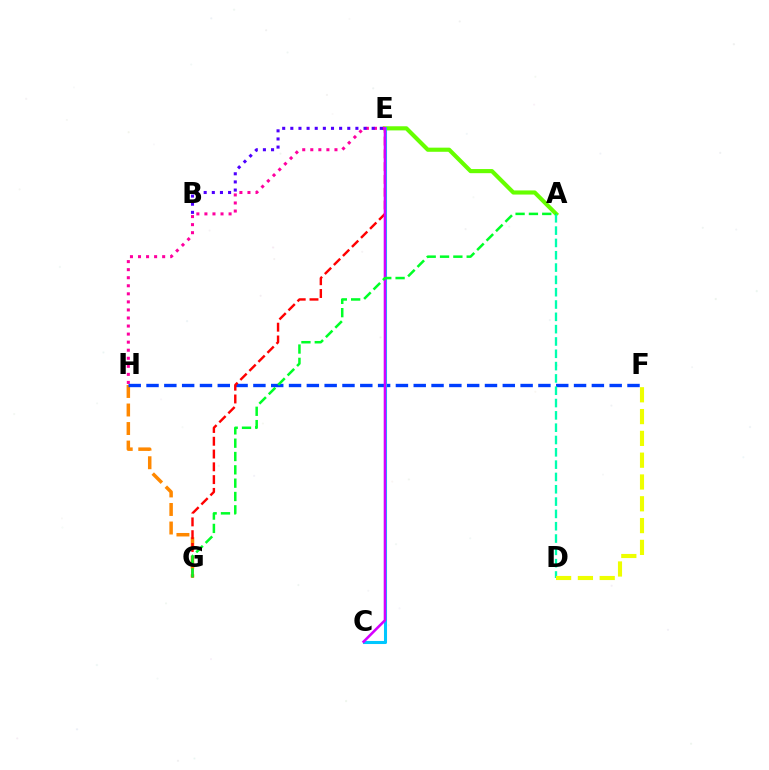{('G', 'H'): [{'color': '#ff8800', 'line_style': 'dashed', 'thickness': 2.52}], ('F', 'H'): [{'color': '#003fff', 'line_style': 'dashed', 'thickness': 2.42}], ('E', 'G'): [{'color': '#ff0000', 'line_style': 'dashed', 'thickness': 1.74}], ('A', 'E'): [{'color': '#66ff00', 'line_style': 'solid', 'thickness': 2.97}], ('A', 'D'): [{'color': '#00ffaf', 'line_style': 'dashed', 'thickness': 1.67}], ('C', 'E'): [{'color': '#00c7ff', 'line_style': 'solid', 'thickness': 2.21}, {'color': '#d600ff', 'line_style': 'solid', 'thickness': 1.85}], ('E', 'H'): [{'color': '#ff00a0', 'line_style': 'dotted', 'thickness': 2.19}], ('B', 'E'): [{'color': '#4f00ff', 'line_style': 'dotted', 'thickness': 2.21}], ('D', 'F'): [{'color': '#eeff00', 'line_style': 'dashed', 'thickness': 2.96}], ('A', 'G'): [{'color': '#00ff27', 'line_style': 'dashed', 'thickness': 1.81}]}